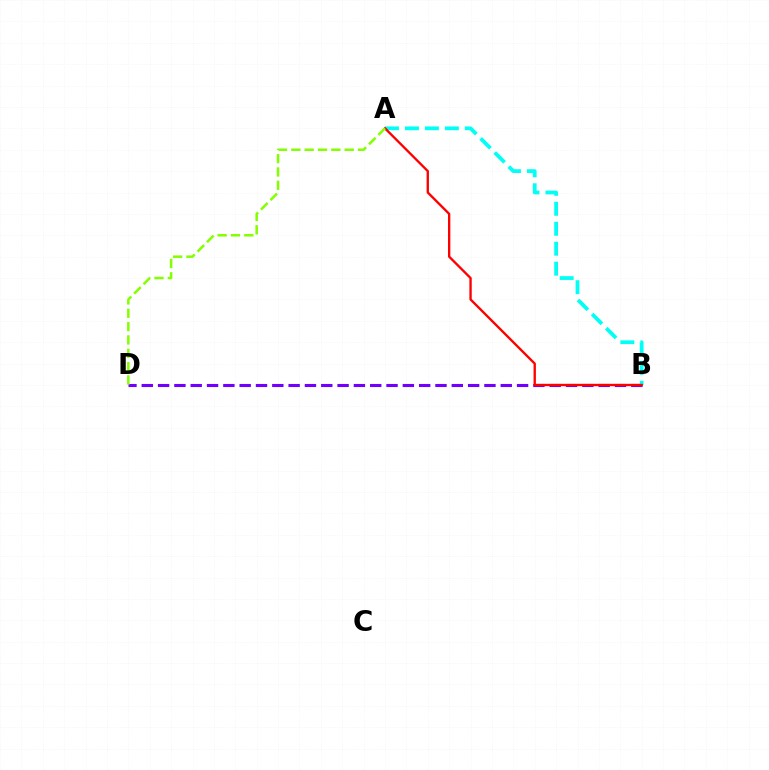{('B', 'D'): [{'color': '#7200ff', 'line_style': 'dashed', 'thickness': 2.22}], ('A', 'B'): [{'color': '#00fff6', 'line_style': 'dashed', 'thickness': 2.71}, {'color': '#ff0000', 'line_style': 'solid', 'thickness': 1.69}], ('A', 'D'): [{'color': '#84ff00', 'line_style': 'dashed', 'thickness': 1.81}]}